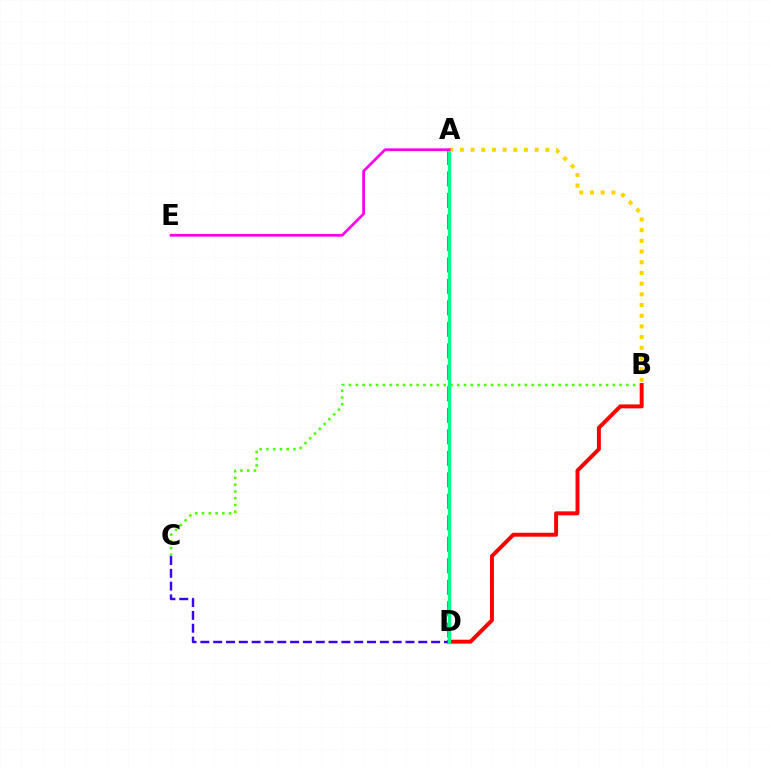{('C', 'D'): [{'color': '#3700ff', 'line_style': 'dashed', 'thickness': 1.74}], ('B', 'C'): [{'color': '#4fff00', 'line_style': 'dotted', 'thickness': 1.84}], ('A', 'D'): [{'color': '#009eff', 'line_style': 'dashed', 'thickness': 2.92}, {'color': '#00ff86', 'line_style': 'solid', 'thickness': 2.39}], ('B', 'D'): [{'color': '#ff0000', 'line_style': 'solid', 'thickness': 2.84}], ('A', 'B'): [{'color': '#ffd500', 'line_style': 'dotted', 'thickness': 2.9}], ('A', 'E'): [{'color': '#ff00ed', 'line_style': 'solid', 'thickness': 1.98}]}